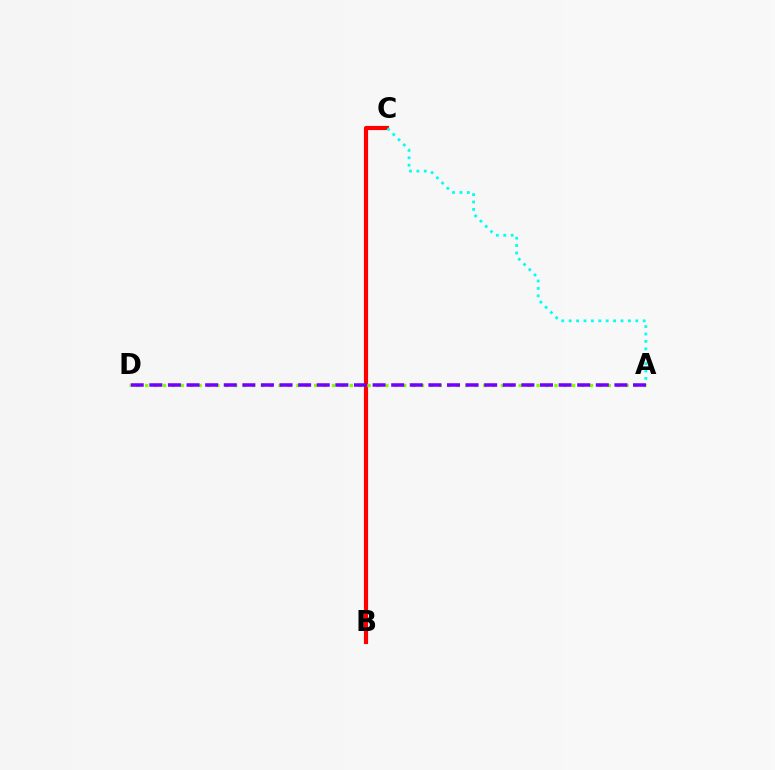{('B', 'C'): [{'color': '#ff0000', 'line_style': 'solid', 'thickness': 2.99}], ('A', 'C'): [{'color': '#00fff6', 'line_style': 'dotted', 'thickness': 2.01}], ('A', 'D'): [{'color': '#84ff00', 'line_style': 'dotted', 'thickness': 2.42}, {'color': '#7200ff', 'line_style': 'dashed', 'thickness': 2.53}]}